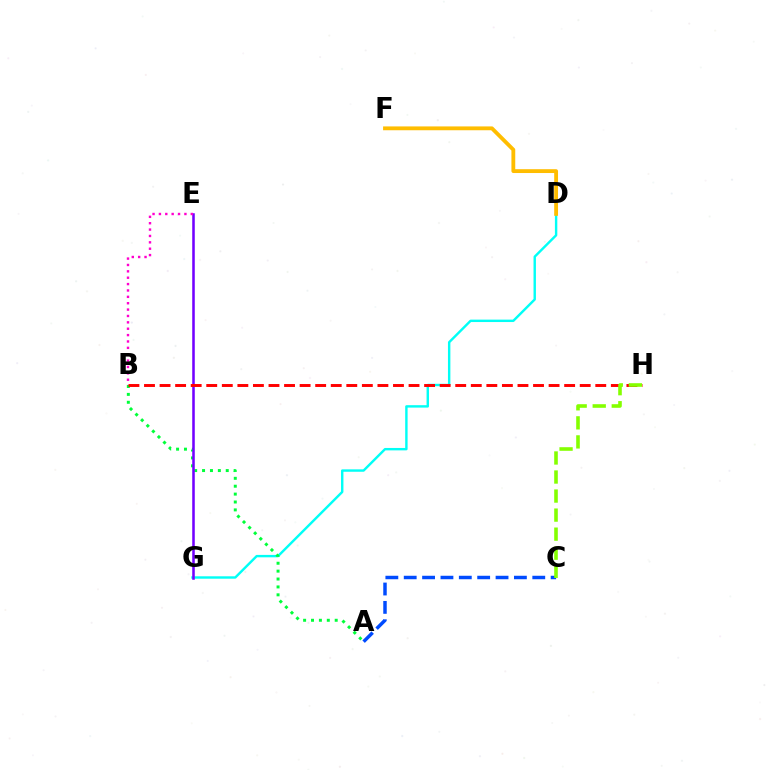{('A', 'C'): [{'color': '#004bff', 'line_style': 'dashed', 'thickness': 2.49}], ('D', 'G'): [{'color': '#00fff6', 'line_style': 'solid', 'thickness': 1.74}], ('A', 'B'): [{'color': '#00ff39', 'line_style': 'dotted', 'thickness': 2.15}], ('D', 'F'): [{'color': '#ffbd00', 'line_style': 'solid', 'thickness': 2.76}], ('E', 'G'): [{'color': '#7200ff', 'line_style': 'solid', 'thickness': 1.83}], ('B', 'H'): [{'color': '#ff0000', 'line_style': 'dashed', 'thickness': 2.11}], ('B', 'E'): [{'color': '#ff00cf', 'line_style': 'dotted', 'thickness': 1.73}], ('C', 'H'): [{'color': '#84ff00', 'line_style': 'dashed', 'thickness': 2.59}]}